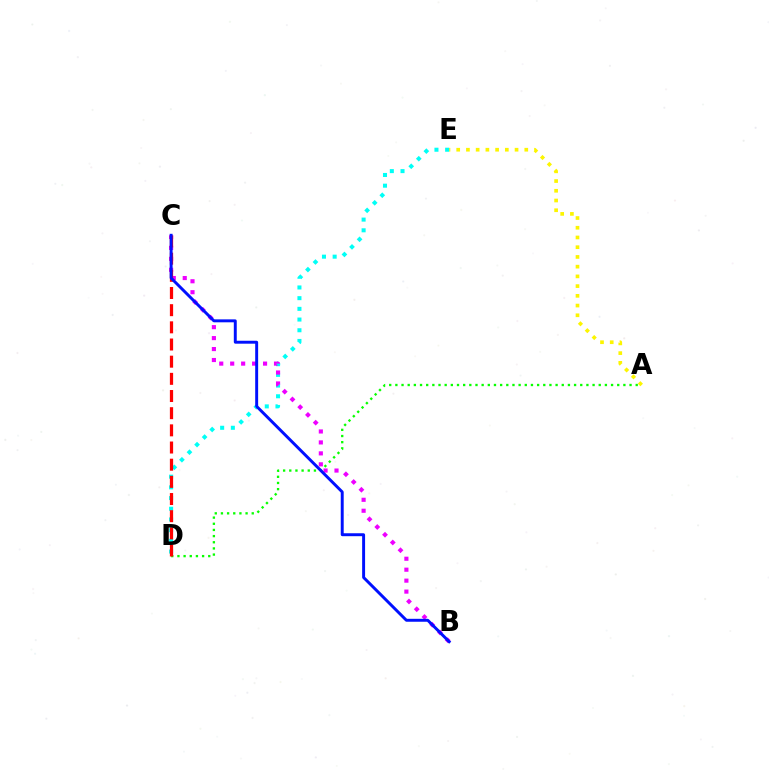{('A', 'E'): [{'color': '#fcf500', 'line_style': 'dotted', 'thickness': 2.64}], ('D', 'E'): [{'color': '#00fff6', 'line_style': 'dotted', 'thickness': 2.91}], ('B', 'C'): [{'color': '#ee00ff', 'line_style': 'dotted', 'thickness': 2.98}, {'color': '#0010ff', 'line_style': 'solid', 'thickness': 2.12}], ('A', 'D'): [{'color': '#08ff00', 'line_style': 'dotted', 'thickness': 1.67}], ('C', 'D'): [{'color': '#ff0000', 'line_style': 'dashed', 'thickness': 2.33}]}